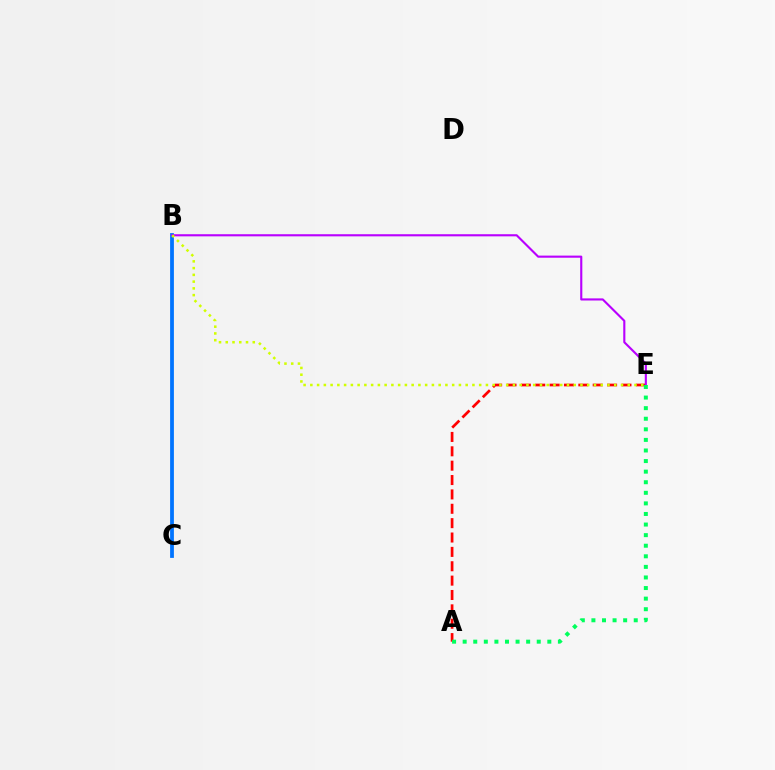{('B', 'C'): [{'color': '#0074ff', 'line_style': 'solid', 'thickness': 2.72}], ('A', 'E'): [{'color': '#ff0000', 'line_style': 'dashed', 'thickness': 1.95}, {'color': '#00ff5c', 'line_style': 'dotted', 'thickness': 2.88}], ('B', 'E'): [{'color': '#b900ff', 'line_style': 'solid', 'thickness': 1.53}, {'color': '#d1ff00', 'line_style': 'dotted', 'thickness': 1.83}]}